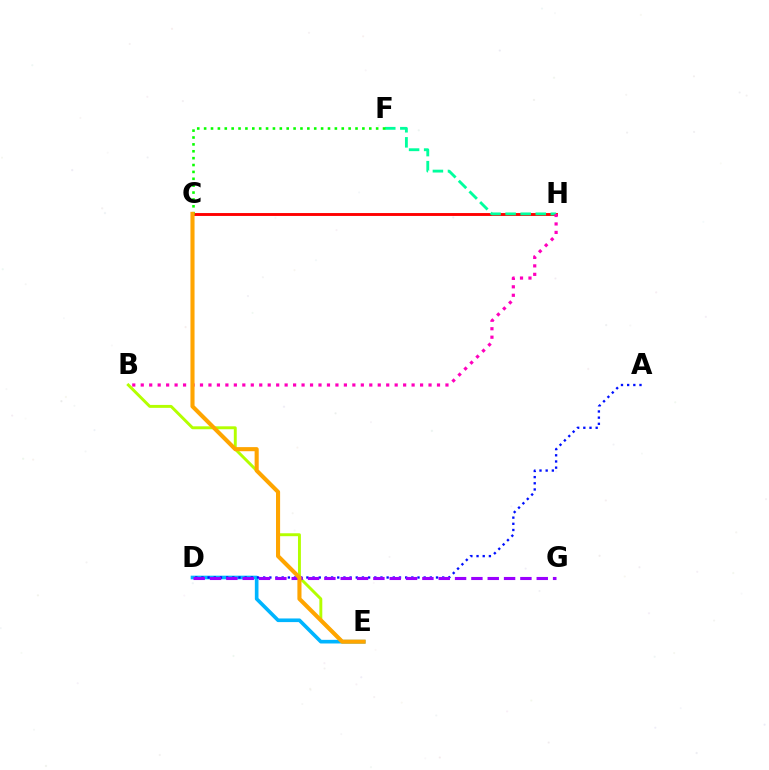{('C', 'H'): [{'color': '#ff0000', 'line_style': 'solid', 'thickness': 2.08}], ('B', 'E'): [{'color': '#b3ff00', 'line_style': 'solid', 'thickness': 2.11}], ('D', 'E'): [{'color': '#00b5ff', 'line_style': 'solid', 'thickness': 2.62}], ('A', 'D'): [{'color': '#0010ff', 'line_style': 'dotted', 'thickness': 1.68}], ('D', 'G'): [{'color': '#9b00ff', 'line_style': 'dashed', 'thickness': 2.22}], ('F', 'H'): [{'color': '#00ff9d', 'line_style': 'dashed', 'thickness': 2.05}], ('C', 'F'): [{'color': '#08ff00', 'line_style': 'dotted', 'thickness': 1.87}], ('B', 'H'): [{'color': '#ff00bd', 'line_style': 'dotted', 'thickness': 2.3}], ('C', 'E'): [{'color': '#ffa500', 'line_style': 'solid', 'thickness': 2.95}]}